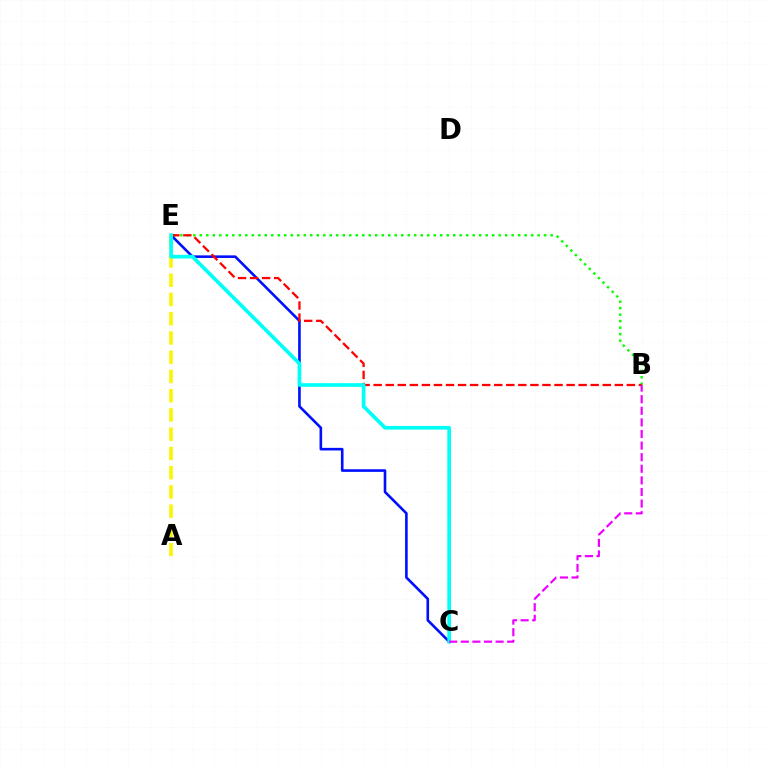{('B', 'E'): [{'color': '#08ff00', 'line_style': 'dotted', 'thickness': 1.77}, {'color': '#ff0000', 'line_style': 'dashed', 'thickness': 1.64}], ('C', 'E'): [{'color': '#0010ff', 'line_style': 'solid', 'thickness': 1.88}, {'color': '#00fff6', 'line_style': 'solid', 'thickness': 2.66}], ('A', 'E'): [{'color': '#fcf500', 'line_style': 'dashed', 'thickness': 2.61}], ('B', 'C'): [{'color': '#ee00ff', 'line_style': 'dashed', 'thickness': 1.58}]}